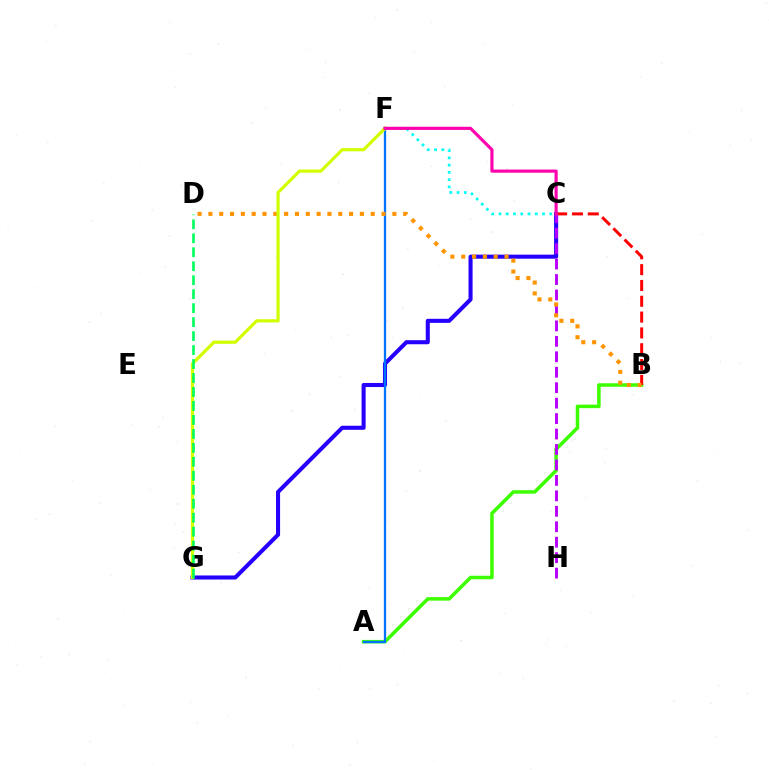{('C', 'G'): [{'color': '#2500ff', 'line_style': 'solid', 'thickness': 2.93}], ('A', 'B'): [{'color': '#3dff00', 'line_style': 'solid', 'thickness': 2.53}], ('B', 'C'): [{'color': '#ff0000', 'line_style': 'dashed', 'thickness': 2.15}], ('C', 'H'): [{'color': '#b900ff', 'line_style': 'dashed', 'thickness': 2.1}], ('A', 'F'): [{'color': '#0074ff', 'line_style': 'solid', 'thickness': 1.65}], ('B', 'D'): [{'color': '#ff9400', 'line_style': 'dotted', 'thickness': 2.94}], ('C', 'F'): [{'color': '#00fff6', 'line_style': 'dotted', 'thickness': 1.97}, {'color': '#ff00ac', 'line_style': 'solid', 'thickness': 2.26}], ('F', 'G'): [{'color': '#d1ff00', 'line_style': 'solid', 'thickness': 2.31}], ('D', 'G'): [{'color': '#00ff5c', 'line_style': 'dashed', 'thickness': 1.9}]}